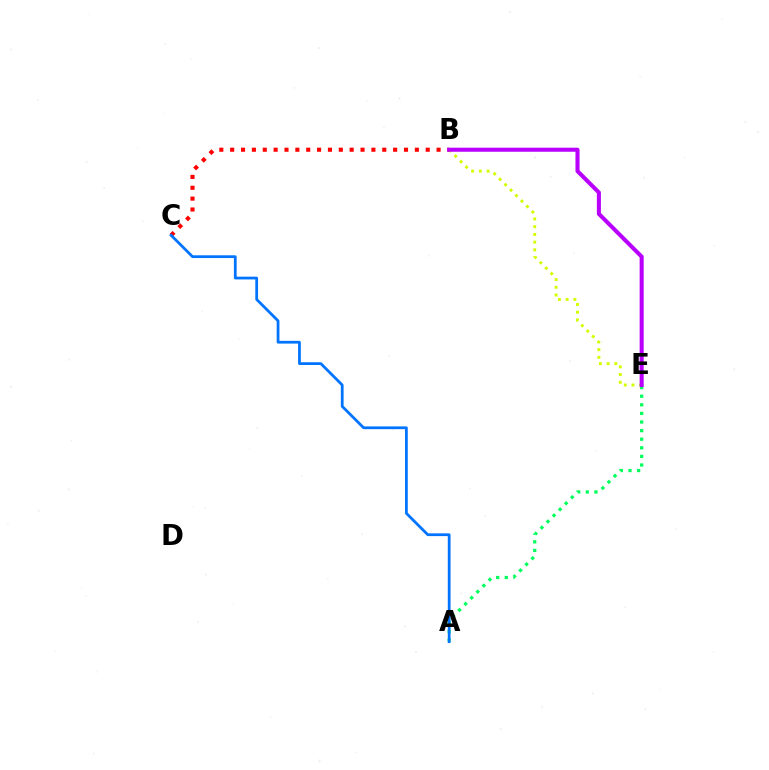{('B', 'E'): [{'color': '#d1ff00', 'line_style': 'dotted', 'thickness': 2.1}, {'color': '#b900ff', 'line_style': 'solid', 'thickness': 2.92}], ('A', 'E'): [{'color': '#00ff5c', 'line_style': 'dotted', 'thickness': 2.34}], ('B', 'C'): [{'color': '#ff0000', 'line_style': 'dotted', 'thickness': 2.95}], ('A', 'C'): [{'color': '#0074ff', 'line_style': 'solid', 'thickness': 1.99}]}